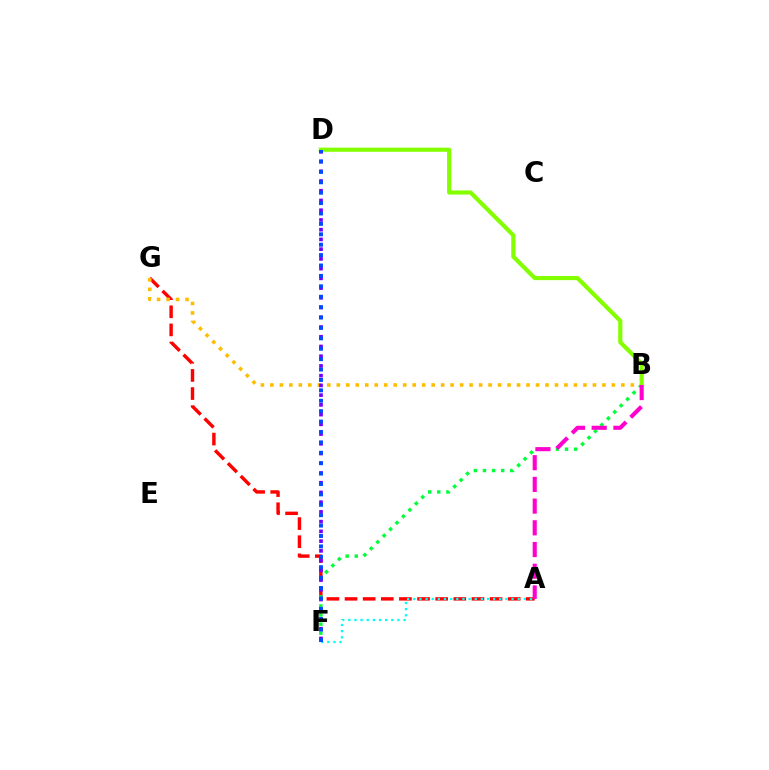{('A', 'G'): [{'color': '#ff0000', 'line_style': 'dashed', 'thickness': 2.46}], ('B', 'F'): [{'color': '#00ff39', 'line_style': 'dotted', 'thickness': 2.47}], ('B', 'G'): [{'color': '#ffbd00', 'line_style': 'dotted', 'thickness': 2.58}], ('B', 'D'): [{'color': '#84ff00', 'line_style': 'solid', 'thickness': 2.99}], ('A', 'F'): [{'color': '#00fff6', 'line_style': 'dotted', 'thickness': 1.67}], ('D', 'F'): [{'color': '#7200ff', 'line_style': 'dotted', 'thickness': 2.64}, {'color': '#004bff', 'line_style': 'dotted', 'thickness': 2.83}], ('A', 'B'): [{'color': '#ff00cf', 'line_style': 'dashed', 'thickness': 2.95}]}